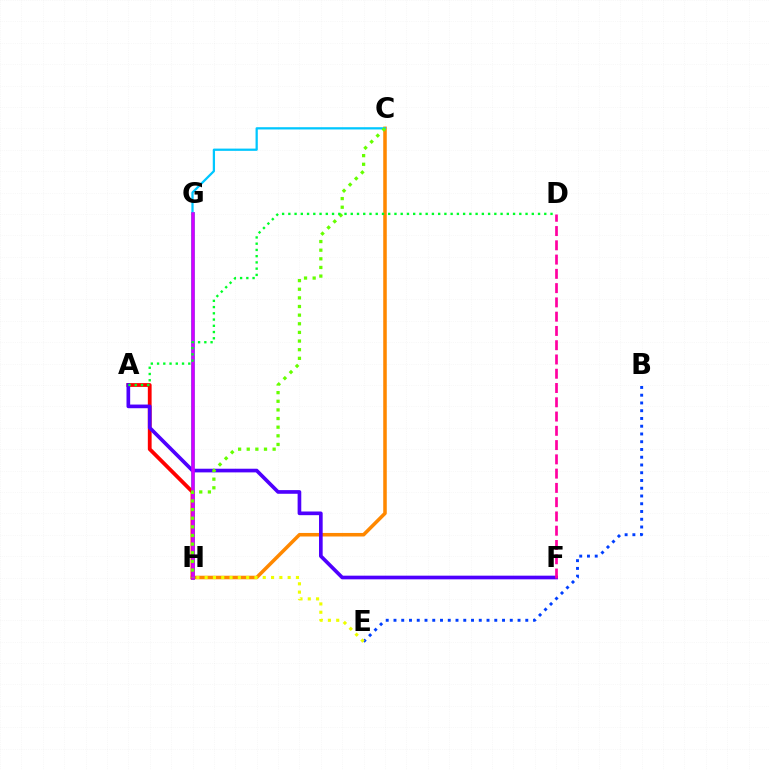{('C', 'H'): [{'color': '#ff8800', 'line_style': 'solid', 'thickness': 2.55}, {'color': '#66ff00', 'line_style': 'dotted', 'thickness': 2.35}], ('G', 'H'): [{'color': '#00ffaf', 'line_style': 'solid', 'thickness': 2.78}, {'color': '#d600ff', 'line_style': 'solid', 'thickness': 2.54}], ('B', 'E'): [{'color': '#003fff', 'line_style': 'dotted', 'thickness': 2.11}], ('C', 'G'): [{'color': '#00c7ff', 'line_style': 'solid', 'thickness': 1.63}], ('E', 'H'): [{'color': '#eeff00', 'line_style': 'dotted', 'thickness': 2.26}], ('A', 'H'): [{'color': '#ff0000', 'line_style': 'solid', 'thickness': 2.73}], ('A', 'F'): [{'color': '#4f00ff', 'line_style': 'solid', 'thickness': 2.64}], ('D', 'F'): [{'color': '#ff00a0', 'line_style': 'dashed', 'thickness': 1.94}], ('A', 'D'): [{'color': '#00ff27', 'line_style': 'dotted', 'thickness': 1.7}]}